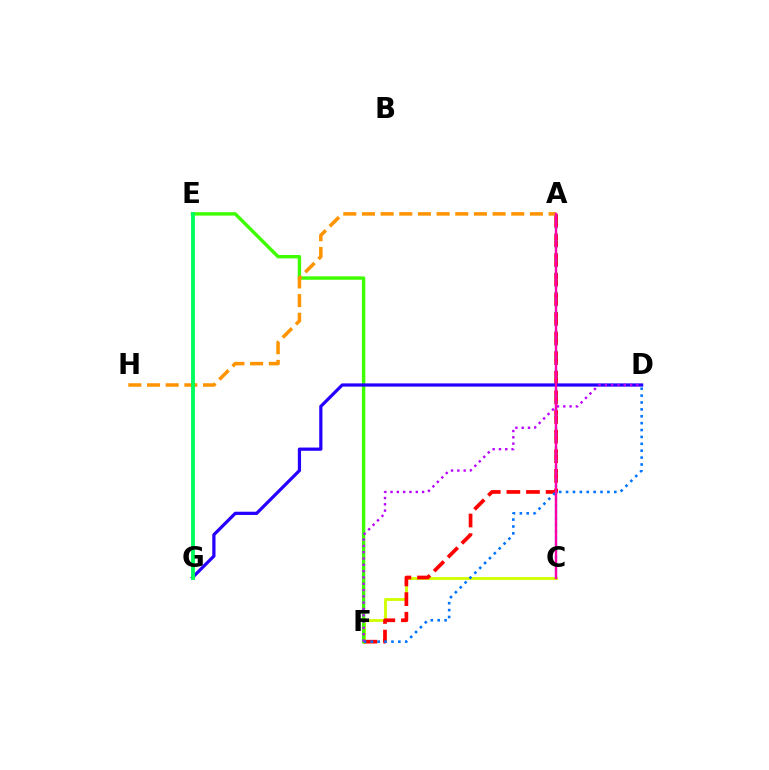{('C', 'F'): [{'color': '#d1ff00', 'line_style': 'solid', 'thickness': 2.04}], ('A', 'F'): [{'color': '#ff0000', 'line_style': 'dashed', 'thickness': 2.67}], ('E', 'F'): [{'color': '#3dff00', 'line_style': 'solid', 'thickness': 2.44}], ('A', 'C'): [{'color': '#00fff6', 'line_style': 'dotted', 'thickness': 1.75}, {'color': '#ff00ac', 'line_style': 'solid', 'thickness': 1.74}], ('D', 'F'): [{'color': '#0074ff', 'line_style': 'dotted', 'thickness': 1.87}, {'color': '#b900ff', 'line_style': 'dotted', 'thickness': 1.71}], ('A', 'H'): [{'color': '#ff9400', 'line_style': 'dashed', 'thickness': 2.54}], ('D', 'G'): [{'color': '#2500ff', 'line_style': 'solid', 'thickness': 2.32}], ('E', 'G'): [{'color': '#00ff5c', 'line_style': 'solid', 'thickness': 2.78}]}